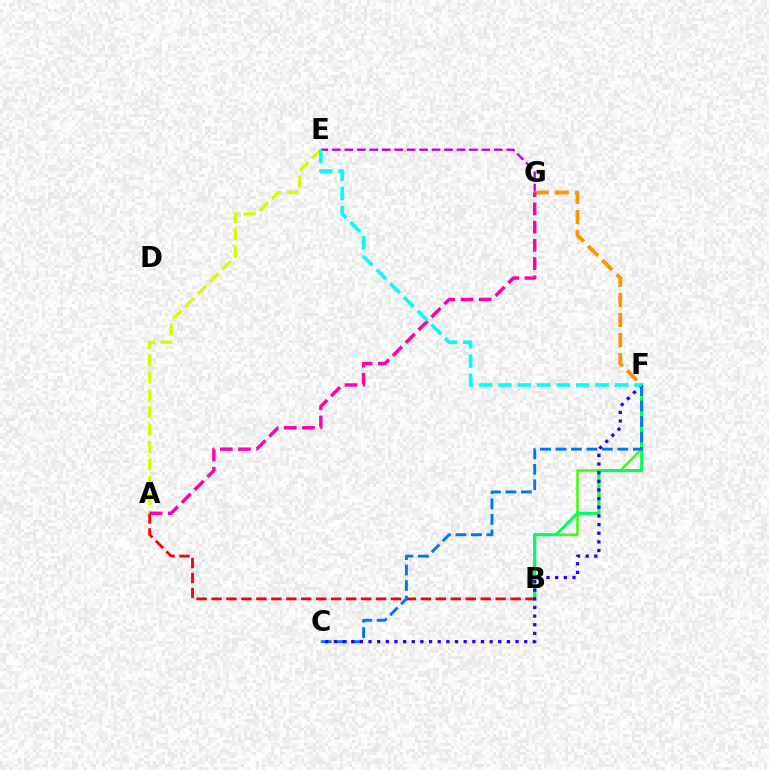{('A', 'B'): [{'color': '#ff0000', 'line_style': 'dashed', 'thickness': 2.03}], ('E', 'G'): [{'color': '#b900ff', 'line_style': 'dashed', 'thickness': 1.69}], ('B', 'F'): [{'color': '#3dff00', 'line_style': 'solid', 'thickness': 1.8}, {'color': '#00ff5c', 'line_style': 'solid', 'thickness': 2.21}], ('F', 'G'): [{'color': '#ff9400', 'line_style': 'dashed', 'thickness': 2.73}], ('C', 'F'): [{'color': '#0074ff', 'line_style': 'dashed', 'thickness': 2.1}, {'color': '#2500ff', 'line_style': 'dotted', 'thickness': 2.35}], ('A', 'E'): [{'color': '#d1ff00', 'line_style': 'dashed', 'thickness': 2.36}], ('A', 'G'): [{'color': '#ff00ac', 'line_style': 'dashed', 'thickness': 2.47}], ('E', 'F'): [{'color': '#00fff6', 'line_style': 'dashed', 'thickness': 2.64}]}